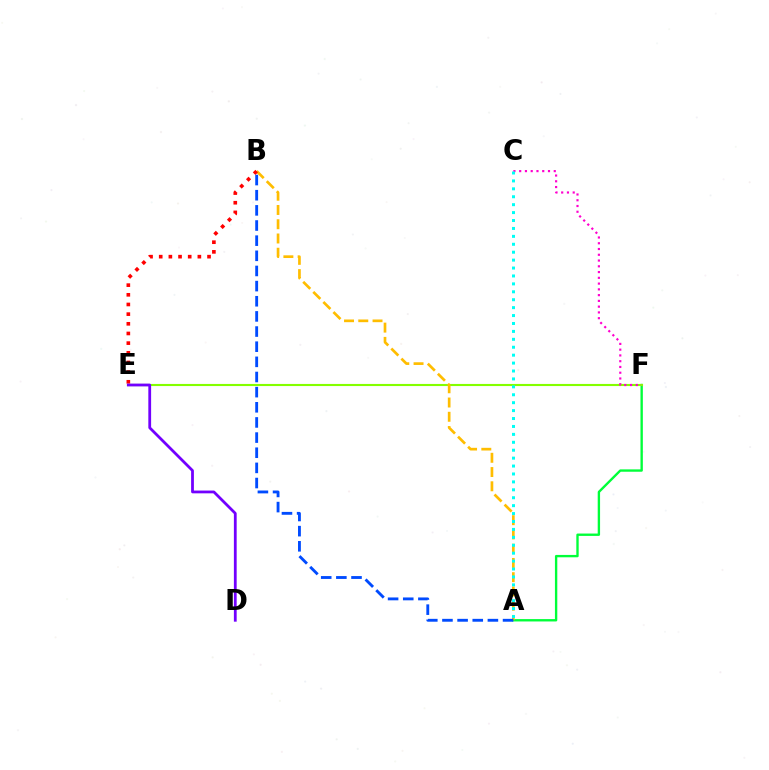{('A', 'F'): [{'color': '#00ff39', 'line_style': 'solid', 'thickness': 1.7}], ('E', 'F'): [{'color': '#84ff00', 'line_style': 'solid', 'thickness': 1.52}], ('A', 'B'): [{'color': '#ffbd00', 'line_style': 'dashed', 'thickness': 1.94}, {'color': '#004bff', 'line_style': 'dashed', 'thickness': 2.06}], ('B', 'E'): [{'color': '#ff0000', 'line_style': 'dotted', 'thickness': 2.63}], ('C', 'F'): [{'color': '#ff00cf', 'line_style': 'dotted', 'thickness': 1.57}], ('D', 'E'): [{'color': '#7200ff', 'line_style': 'solid', 'thickness': 2.0}], ('A', 'C'): [{'color': '#00fff6', 'line_style': 'dotted', 'thickness': 2.15}]}